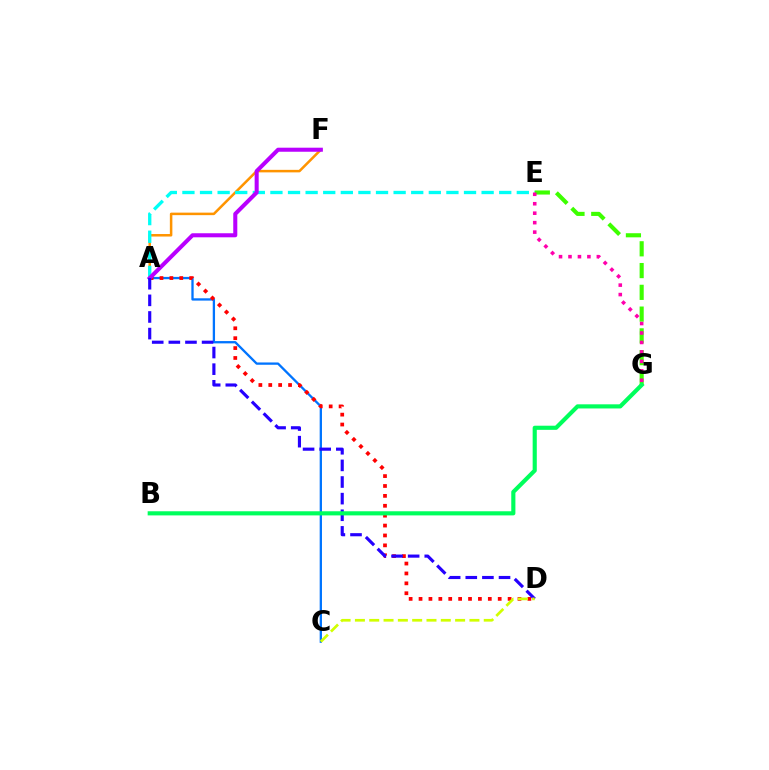{('A', 'C'): [{'color': '#0074ff', 'line_style': 'solid', 'thickness': 1.66}], ('A', 'F'): [{'color': '#ff9400', 'line_style': 'solid', 'thickness': 1.81}, {'color': '#b900ff', 'line_style': 'solid', 'thickness': 2.91}], ('A', 'E'): [{'color': '#00fff6', 'line_style': 'dashed', 'thickness': 2.39}], ('A', 'D'): [{'color': '#ff0000', 'line_style': 'dotted', 'thickness': 2.69}, {'color': '#2500ff', 'line_style': 'dashed', 'thickness': 2.26}], ('E', 'G'): [{'color': '#3dff00', 'line_style': 'dashed', 'thickness': 2.96}, {'color': '#ff00ac', 'line_style': 'dotted', 'thickness': 2.57}], ('C', 'D'): [{'color': '#d1ff00', 'line_style': 'dashed', 'thickness': 1.94}], ('B', 'G'): [{'color': '#00ff5c', 'line_style': 'solid', 'thickness': 2.98}]}